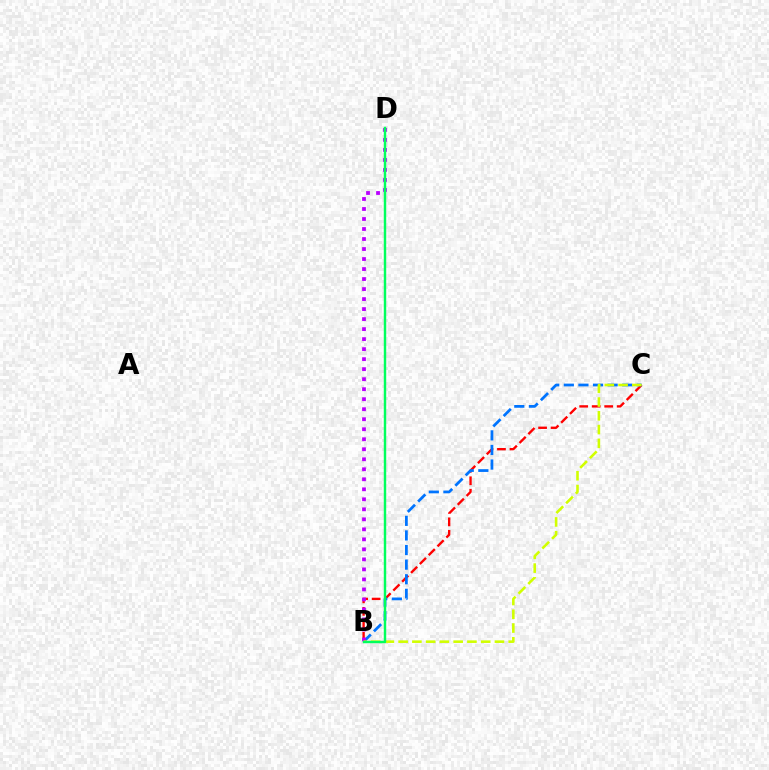{('B', 'C'): [{'color': '#ff0000', 'line_style': 'dashed', 'thickness': 1.7}, {'color': '#0074ff', 'line_style': 'dashed', 'thickness': 1.98}, {'color': '#d1ff00', 'line_style': 'dashed', 'thickness': 1.87}], ('B', 'D'): [{'color': '#b900ff', 'line_style': 'dotted', 'thickness': 2.72}, {'color': '#00ff5c', 'line_style': 'solid', 'thickness': 1.75}]}